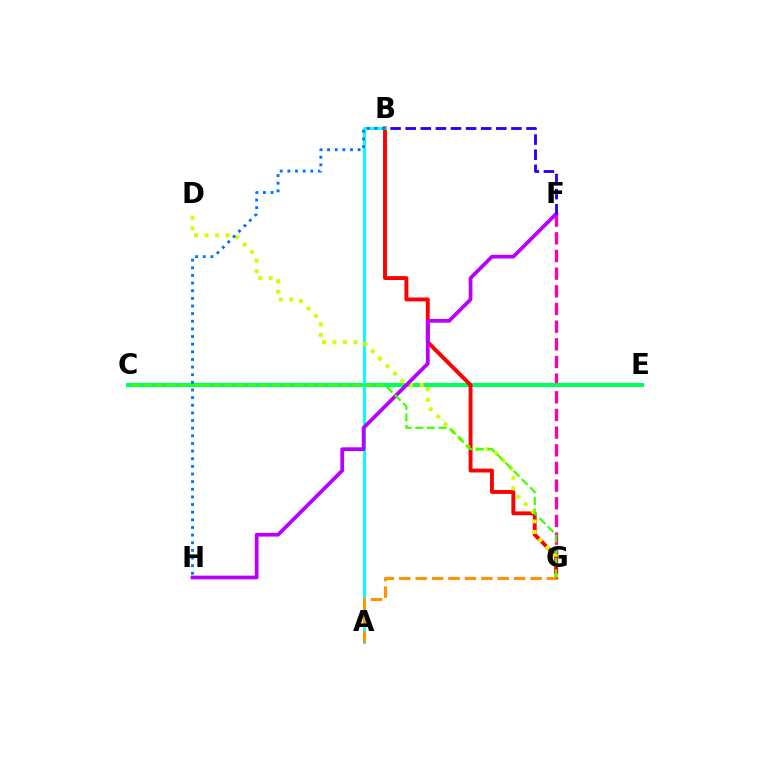{('F', 'G'): [{'color': '#ff00ac', 'line_style': 'dashed', 'thickness': 2.4}], ('C', 'E'): [{'color': '#00ff5c', 'line_style': 'solid', 'thickness': 2.91}], ('B', 'G'): [{'color': '#ff0000', 'line_style': 'solid', 'thickness': 2.8}], ('A', 'B'): [{'color': '#00fff6', 'line_style': 'solid', 'thickness': 2.11}], ('D', 'G'): [{'color': '#d1ff00', 'line_style': 'dotted', 'thickness': 2.85}], ('F', 'H'): [{'color': '#b900ff', 'line_style': 'solid', 'thickness': 2.69}], ('B', 'H'): [{'color': '#0074ff', 'line_style': 'dotted', 'thickness': 2.07}], ('A', 'G'): [{'color': '#ff9400', 'line_style': 'dashed', 'thickness': 2.23}], ('B', 'F'): [{'color': '#2500ff', 'line_style': 'dashed', 'thickness': 2.05}], ('C', 'G'): [{'color': '#3dff00', 'line_style': 'dashed', 'thickness': 1.58}]}